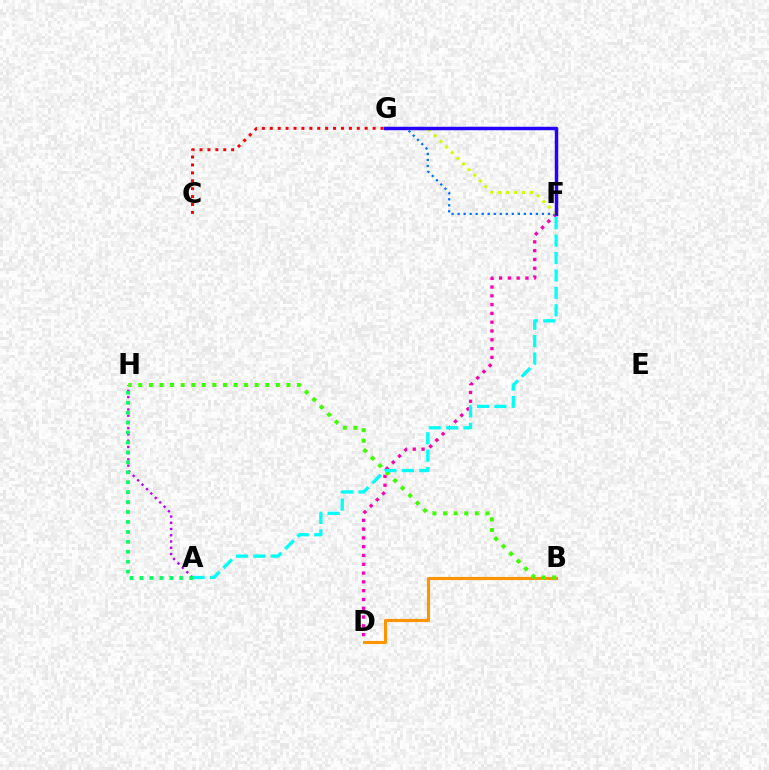{('D', 'F'): [{'color': '#ff00ac', 'line_style': 'dotted', 'thickness': 2.39}], ('B', 'D'): [{'color': '#ff9400', 'line_style': 'solid', 'thickness': 2.24}], ('F', 'G'): [{'color': '#0074ff', 'line_style': 'dotted', 'thickness': 1.64}, {'color': '#d1ff00', 'line_style': 'dotted', 'thickness': 2.17}, {'color': '#2500ff', 'line_style': 'solid', 'thickness': 2.5}], ('A', 'H'): [{'color': '#b900ff', 'line_style': 'dotted', 'thickness': 1.7}, {'color': '#00ff5c', 'line_style': 'dotted', 'thickness': 2.7}], ('B', 'H'): [{'color': '#3dff00', 'line_style': 'dotted', 'thickness': 2.88}], ('C', 'G'): [{'color': '#ff0000', 'line_style': 'dotted', 'thickness': 2.15}], ('A', 'F'): [{'color': '#00fff6', 'line_style': 'dashed', 'thickness': 2.37}]}